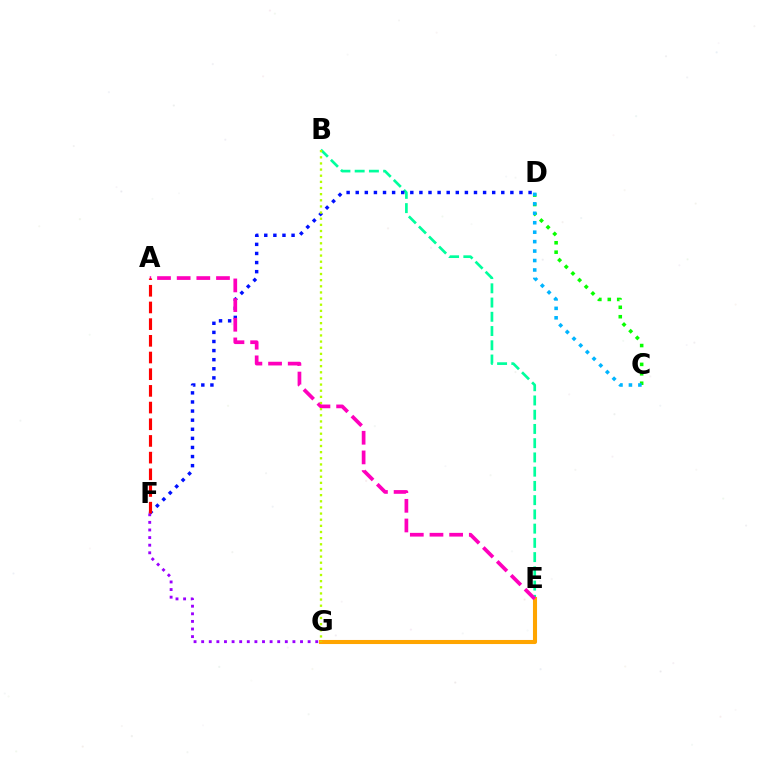{('C', 'D'): [{'color': '#08ff00', 'line_style': 'dotted', 'thickness': 2.56}, {'color': '#00b5ff', 'line_style': 'dotted', 'thickness': 2.57}], ('B', 'E'): [{'color': '#00ff9d', 'line_style': 'dashed', 'thickness': 1.93}], ('D', 'F'): [{'color': '#0010ff', 'line_style': 'dotted', 'thickness': 2.47}], ('E', 'G'): [{'color': '#ffa500', 'line_style': 'solid', 'thickness': 2.93}], ('F', 'G'): [{'color': '#9b00ff', 'line_style': 'dotted', 'thickness': 2.07}], ('A', 'E'): [{'color': '#ff00bd', 'line_style': 'dashed', 'thickness': 2.67}], ('A', 'F'): [{'color': '#ff0000', 'line_style': 'dashed', 'thickness': 2.27}], ('B', 'G'): [{'color': '#b3ff00', 'line_style': 'dotted', 'thickness': 1.67}]}